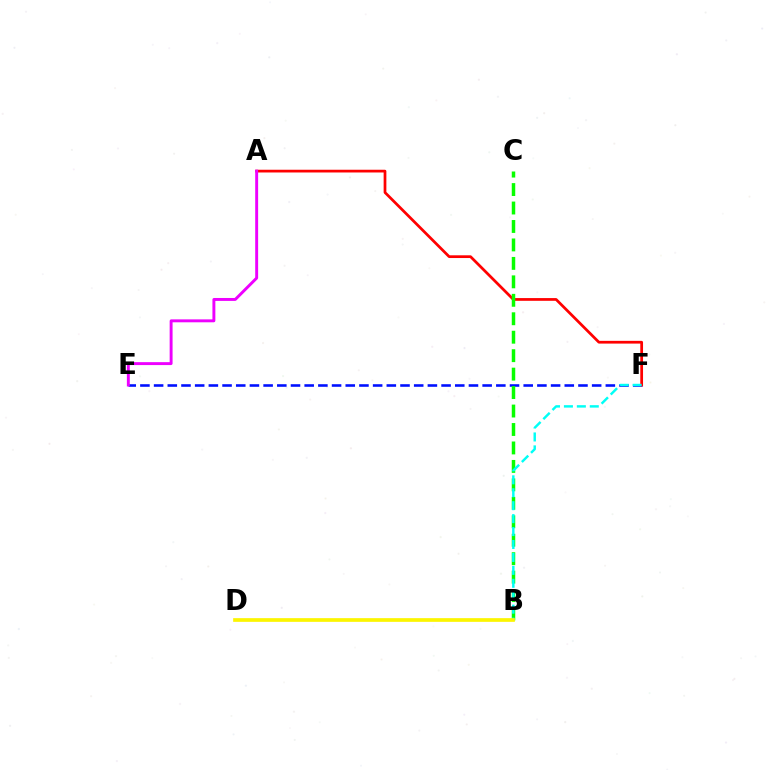{('E', 'F'): [{'color': '#0010ff', 'line_style': 'dashed', 'thickness': 1.86}], ('A', 'F'): [{'color': '#ff0000', 'line_style': 'solid', 'thickness': 1.97}], ('B', 'C'): [{'color': '#08ff00', 'line_style': 'dashed', 'thickness': 2.51}], ('A', 'E'): [{'color': '#ee00ff', 'line_style': 'solid', 'thickness': 2.11}], ('B', 'F'): [{'color': '#00fff6', 'line_style': 'dashed', 'thickness': 1.76}], ('B', 'D'): [{'color': '#fcf500', 'line_style': 'solid', 'thickness': 2.66}]}